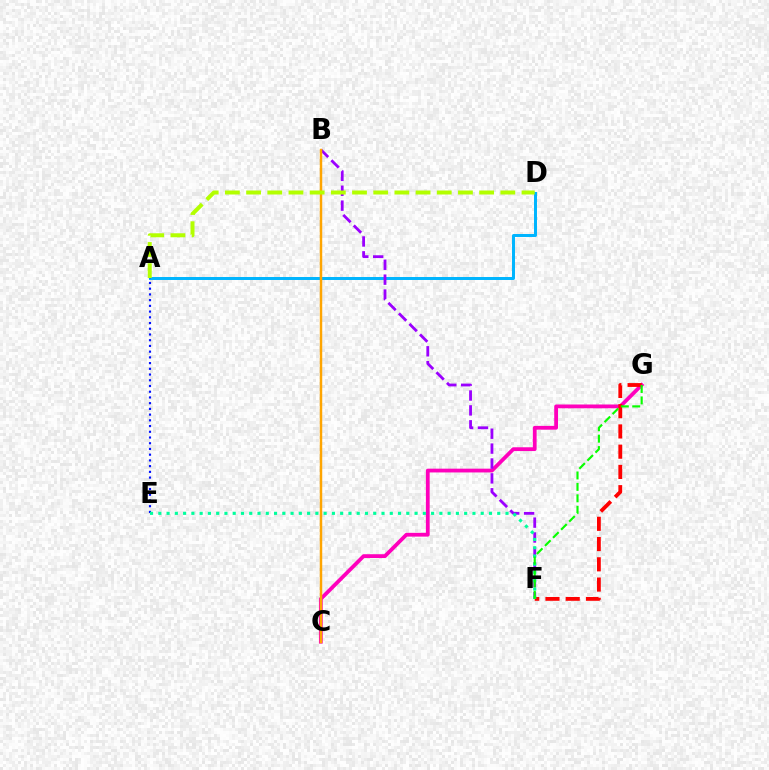{('C', 'G'): [{'color': '#ff00bd', 'line_style': 'solid', 'thickness': 2.72}], ('A', 'D'): [{'color': '#00b5ff', 'line_style': 'solid', 'thickness': 2.14}, {'color': '#b3ff00', 'line_style': 'dashed', 'thickness': 2.88}], ('B', 'F'): [{'color': '#9b00ff', 'line_style': 'dashed', 'thickness': 2.02}], ('B', 'C'): [{'color': '#ffa500', 'line_style': 'solid', 'thickness': 1.77}], ('A', 'E'): [{'color': '#0010ff', 'line_style': 'dotted', 'thickness': 1.56}], ('F', 'G'): [{'color': '#ff0000', 'line_style': 'dashed', 'thickness': 2.75}, {'color': '#08ff00', 'line_style': 'dashed', 'thickness': 1.55}], ('E', 'F'): [{'color': '#00ff9d', 'line_style': 'dotted', 'thickness': 2.25}]}